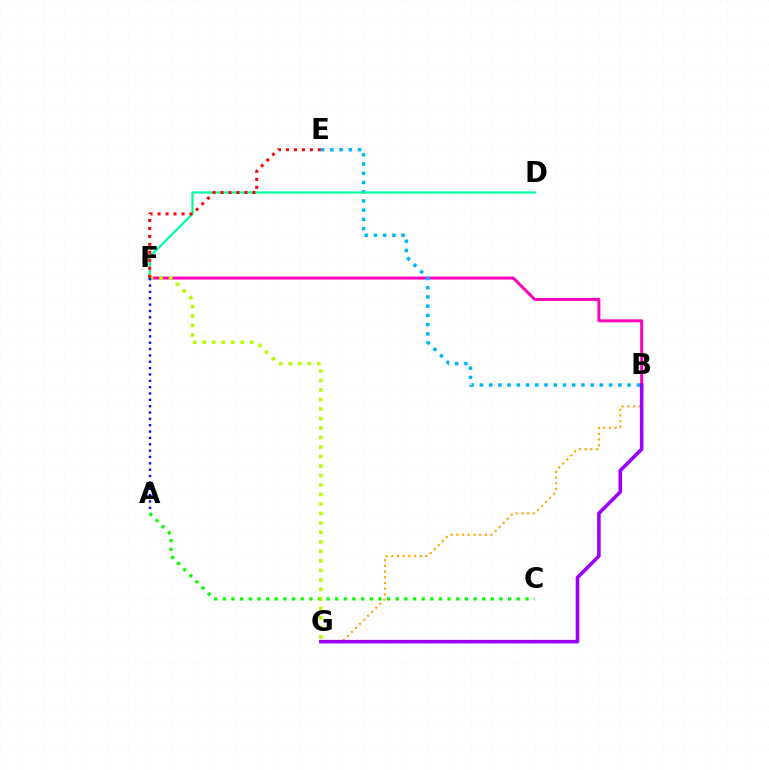{('B', 'G'): [{'color': '#ffa500', 'line_style': 'dotted', 'thickness': 1.55}, {'color': '#9b00ff', 'line_style': 'solid', 'thickness': 2.57}], ('B', 'F'): [{'color': '#ff00bd', 'line_style': 'solid', 'thickness': 2.13}], ('B', 'E'): [{'color': '#00b5ff', 'line_style': 'dotted', 'thickness': 2.51}], ('A', 'C'): [{'color': '#08ff00', 'line_style': 'dotted', 'thickness': 2.35}], ('D', 'F'): [{'color': '#00ff9d', 'line_style': 'solid', 'thickness': 1.59}], ('F', 'G'): [{'color': '#b3ff00', 'line_style': 'dotted', 'thickness': 2.58}], ('E', 'F'): [{'color': '#ff0000', 'line_style': 'dotted', 'thickness': 2.17}], ('A', 'F'): [{'color': '#0010ff', 'line_style': 'dotted', 'thickness': 1.73}]}